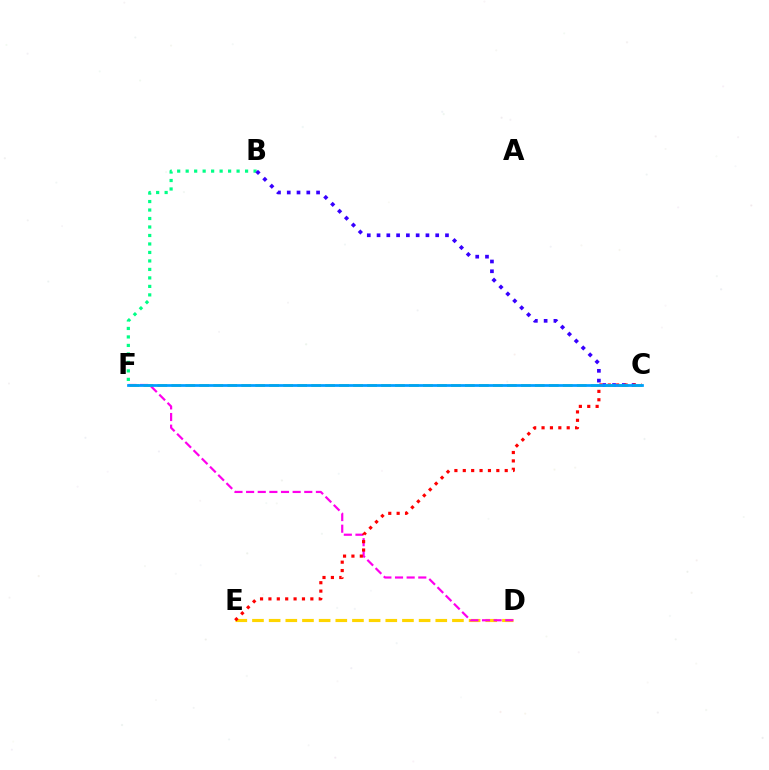{('D', 'E'): [{'color': '#ffd500', 'line_style': 'dashed', 'thickness': 2.26}], ('D', 'F'): [{'color': '#ff00ed', 'line_style': 'dashed', 'thickness': 1.58}], ('B', 'F'): [{'color': '#00ff86', 'line_style': 'dotted', 'thickness': 2.31}], ('B', 'C'): [{'color': '#3700ff', 'line_style': 'dotted', 'thickness': 2.66}], ('C', 'E'): [{'color': '#ff0000', 'line_style': 'dotted', 'thickness': 2.28}], ('C', 'F'): [{'color': '#4fff00', 'line_style': 'dashed', 'thickness': 1.9}, {'color': '#009eff', 'line_style': 'solid', 'thickness': 1.98}]}